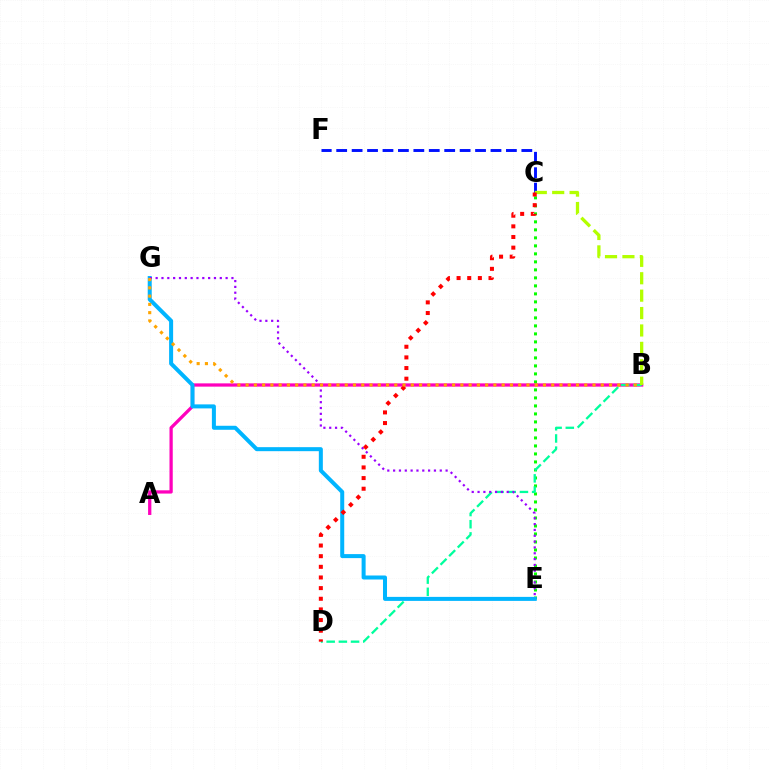{('C', 'E'): [{'color': '#08ff00', 'line_style': 'dotted', 'thickness': 2.17}], ('A', 'B'): [{'color': '#ff00bd', 'line_style': 'solid', 'thickness': 2.35}], ('C', 'F'): [{'color': '#0010ff', 'line_style': 'dashed', 'thickness': 2.1}], ('B', 'D'): [{'color': '#00ff9d', 'line_style': 'dashed', 'thickness': 1.66}], ('E', 'G'): [{'color': '#00b5ff', 'line_style': 'solid', 'thickness': 2.89}, {'color': '#9b00ff', 'line_style': 'dotted', 'thickness': 1.58}], ('B', 'C'): [{'color': '#b3ff00', 'line_style': 'dashed', 'thickness': 2.36}], ('C', 'D'): [{'color': '#ff0000', 'line_style': 'dotted', 'thickness': 2.89}], ('B', 'G'): [{'color': '#ffa500', 'line_style': 'dotted', 'thickness': 2.24}]}